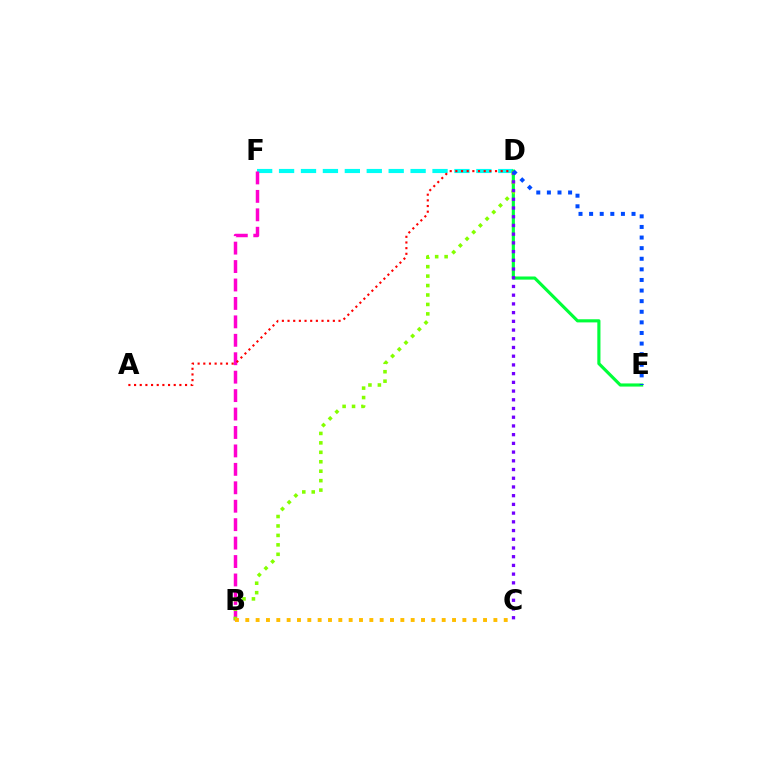{('D', 'F'): [{'color': '#00fff6', 'line_style': 'dashed', 'thickness': 2.98}], ('B', 'F'): [{'color': '#ff00cf', 'line_style': 'dashed', 'thickness': 2.5}], ('A', 'D'): [{'color': '#ff0000', 'line_style': 'dotted', 'thickness': 1.54}], ('D', 'E'): [{'color': '#00ff39', 'line_style': 'solid', 'thickness': 2.26}, {'color': '#004bff', 'line_style': 'dotted', 'thickness': 2.88}], ('B', 'D'): [{'color': '#84ff00', 'line_style': 'dotted', 'thickness': 2.57}], ('C', 'D'): [{'color': '#7200ff', 'line_style': 'dotted', 'thickness': 2.37}], ('B', 'C'): [{'color': '#ffbd00', 'line_style': 'dotted', 'thickness': 2.81}]}